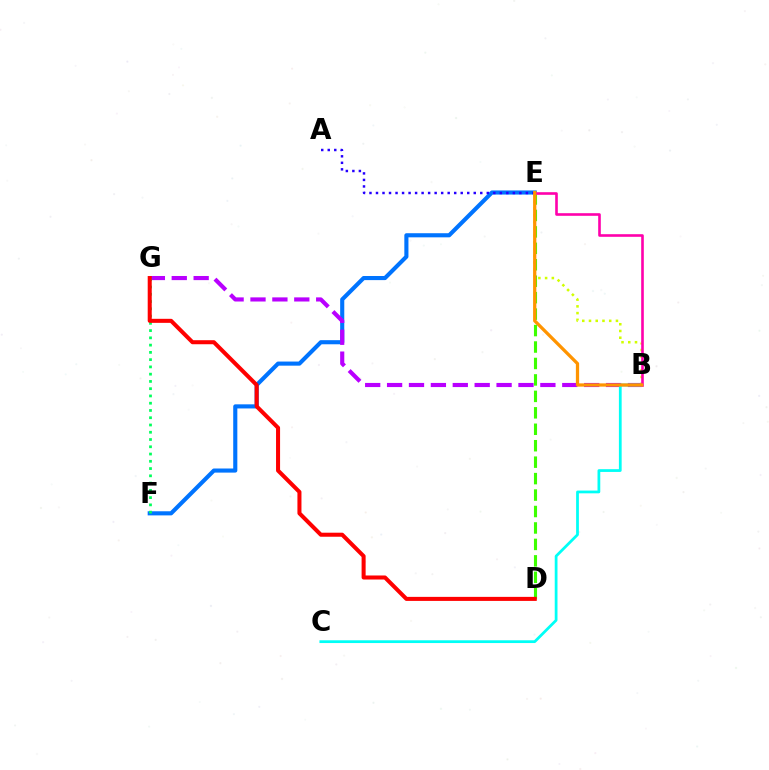{('E', 'F'): [{'color': '#0074ff', 'line_style': 'solid', 'thickness': 2.96}], ('D', 'E'): [{'color': '#3dff00', 'line_style': 'dashed', 'thickness': 2.23}], ('B', 'G'): [{'color': '#b900ff', 'line_style': 'dashed', 'thickness': 2.97}], ('F', 'G'): [{'color': '#00ff5c', 'line_style': 'dotted', 'thickness': 1.97}], ('A', 'E'): [{'color': '#2500ff', 'line_style': 'dotted', 'thickness': 1.77}], ('B', 'C'): [{'color': '#00fff6', 'line_style': 'solid', 'thickness': 1.99}], ('B', 'E'): [{'color': '#d1ff00', 'line_style': 'dotted', 'thickness': 1.83}, {'color': '#ff00ac', 'line_style': 'solid', 'thickness': 1.88}, {'color': '#ff9400', 'line_style': 'solid', 'thickness': 2.35}], ('D', 'G'): [{'color': '#ff0000', 'line_style': 'solid', 'thickness': 2.91}]}